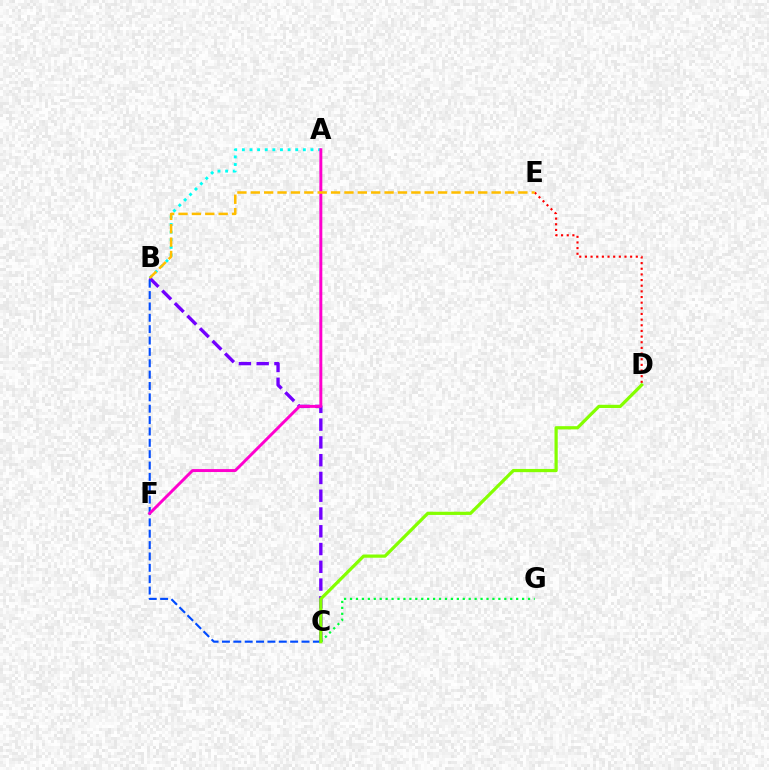{('A', 'B'): [{'color': '#00fff6', 'line_style': 'dotted', 'thickness': 2.07}], ('D', 'E'): [{'color': '#ff0000', 'line_style': 'dotted', 'thickness': 1.54}], ('B', 'C'): [{'color': '#7200ff', 'line_style': 'dashed', 'thickness': 2.41}, {'color': '#004bff', 'line_style': 'dashed', 'thickness': 1.54}], ('C', 'G'): [{'color': '#00ff39', 'line_style': 'dotted', 'thickness': 1.61}], ('A', 'F'): [{'color': '#ff00cf', 'line_style': 'solid', 'thickness': 2.12}], ('B', 'E'): [{'color': '#ffbd00', 'line_style': 'dashed', 'thickness': 1.82}], ('C', 'D'): [{'color': '#84ff00', 'line_style': 'solid', 'thickness': 2.31}]}